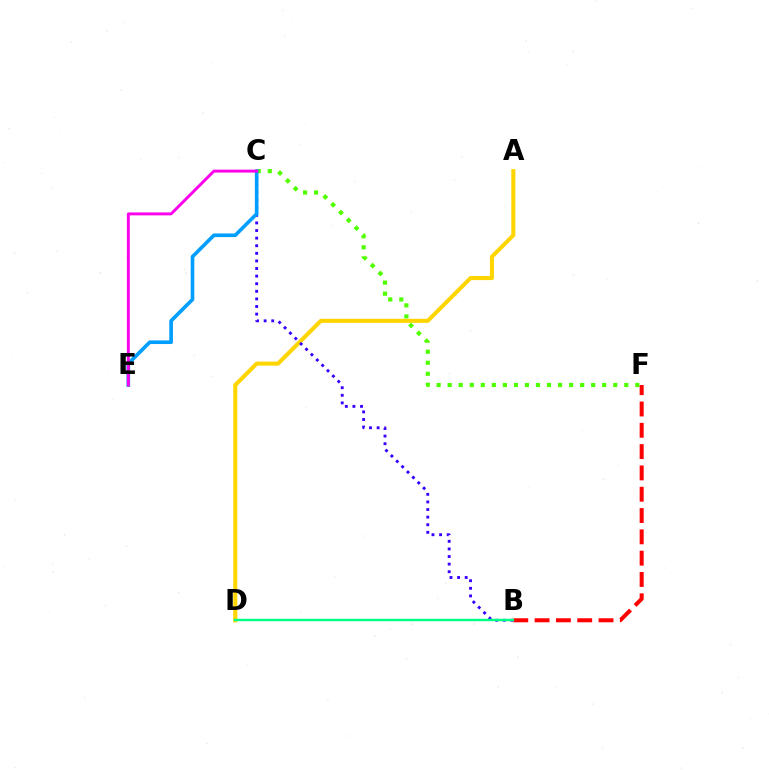{('C', 'F'): [{'color': '#4fff00', 'line_style': 'dotted', 'thickness': 3.0}], ('A', 'D'): [{'color': '#ffd500', 'line_style': 'solid', 'thickness': 2.93}], ('B', 'C'): [{'color': '#3700ff', 'line_style': 'dotted', 'thickness': 2.06}], ('B', 'F'): [{'color': '#ff0000', 'line_style': 'dashed', 'thickness': 2.9}], ('C', 'E'): [{'color': '#009eff', 'line_style': 'solid', 'thickness': 2.62}, {'color': '#ff00ed', 'line_style': 'solid', 'thickness': 2.11}], ('B', 'D'): [{'color': '#00ff86', 'line_style': 'solid', 'thickness': 1.74}]}